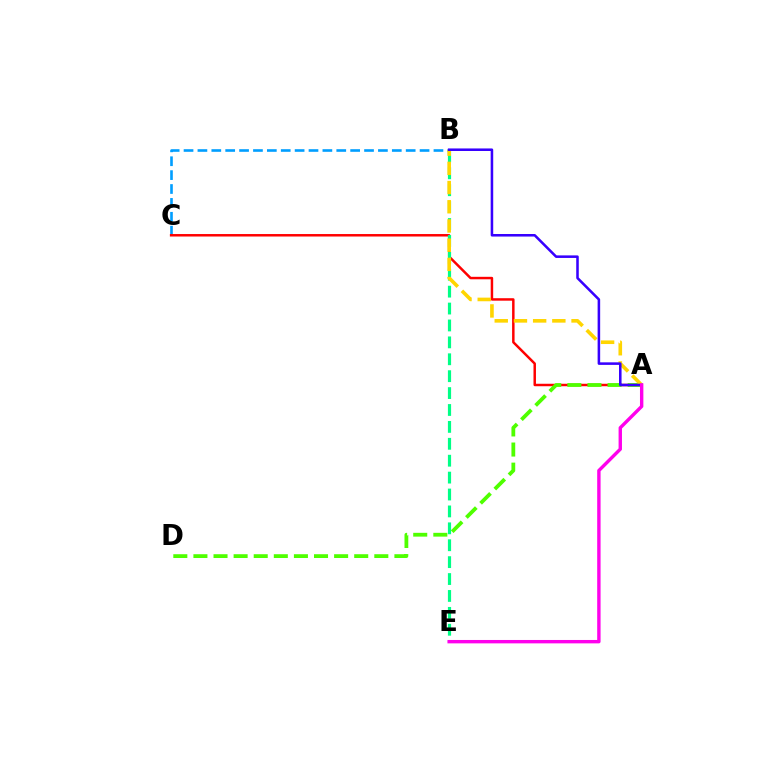{('B', 'C'): [{'color': '#009eff', 'line_style': 'dashed', 'thickness': 1.89}], ('A', 'C'): [{'color': '#ff0000', 'line_style': 'solid', 'thickness': 1.78}], ('B', 'E'): [{'color': '#00ff86', 'line_style': 'dashed', 'thickness': 2.3}], ('A', 'D'): [{'color': '#4fff00', 'line_style': 'dashed', 'thickness': 2.73}], ('A', 'B'): [{'color': '#ffd500', 'line_style': 'dashed', 'thickness': 2.61}, {'color': '#3700ff', 'line_style': 'solid', 'thickness': 1.84}], ('A', 'E'): [{'color': '#ff00ed', 'line_style': 'solid', 'thickness': 2.44}]}